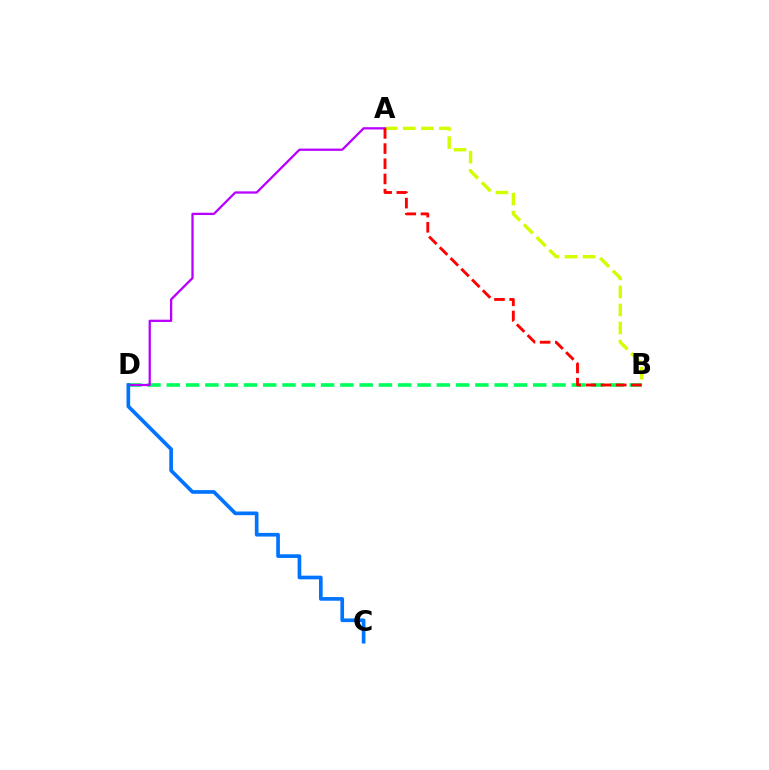{('B', 'D'): [{'color': '#00ff5c', 'line_style': 'dashed', 'thickness': 2.62}], ('A', 'B'): [{'color': '#d1ff00', 'line_style': 'dashed', 'thickness': 2.45}, {'color': '#ff0000', 'line_style': 'dashed', 'thickness': 2.06}], ('A', 'D'): [{'color': '#b900ff', 'line_style': 'solid', 'thickness': 1.64}], ('C', 'D'): [{'color': '#0074ff', 'line_style': 'solid', 'thickness': 2.64}]}